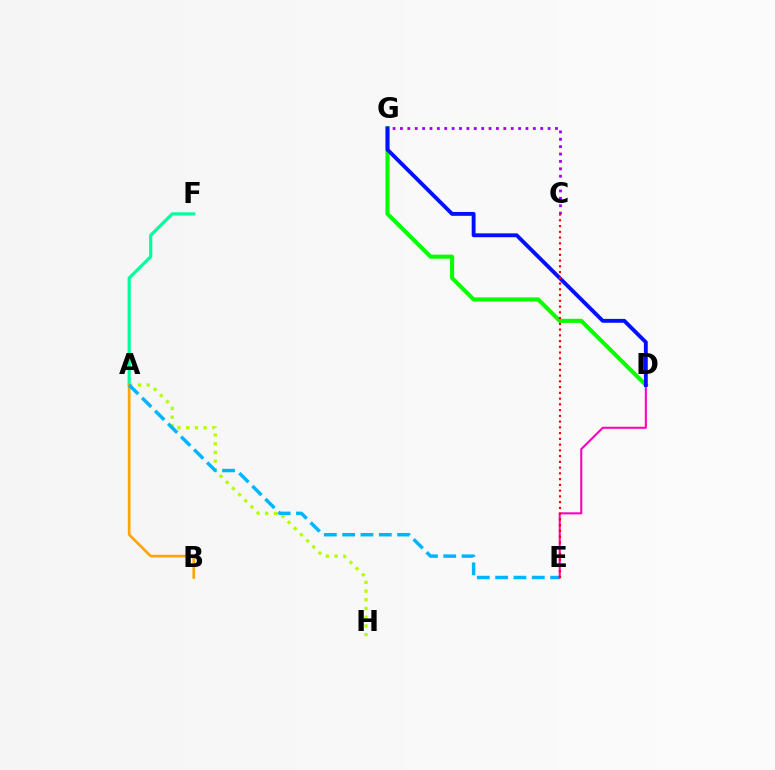{('A', 'F'): [{'color': '#00ff9d', 'line_style': 'solid', 'thickness': 2.29}], ('C', 'G'): [{'color': '#9b00ff', 'line_style': 'dotted', 'thickness': 2.01}], ('A', 'H'): [{'color': '#b3ff00', 'line_style': 'dotted', 'thickness': 2.37}], ('A', 'B'): [{'color': '#ffa500', 'line_style': 'solid', 'thickness': 1.93}], ('A', 'E'): [{'color': '#00b5ff', 'line_style': 'dashed', 'thickness': 2.49}], ('D', 'G'): [{'color': '#08ff00', 'line_style': 'solid', 'thickness': 2.94}, {'color': '#0010ff', 'line_style': 'solid', 'thickness': 2.78}], ('D', 'E'): [{'color': '#ff00bd', 'line_style': 'solid', 'thickness': 1.5}], ('C', 'E'): [{'color': '#ff0000', 'line_style': 'dotted', 'thickness': 1.56}]}